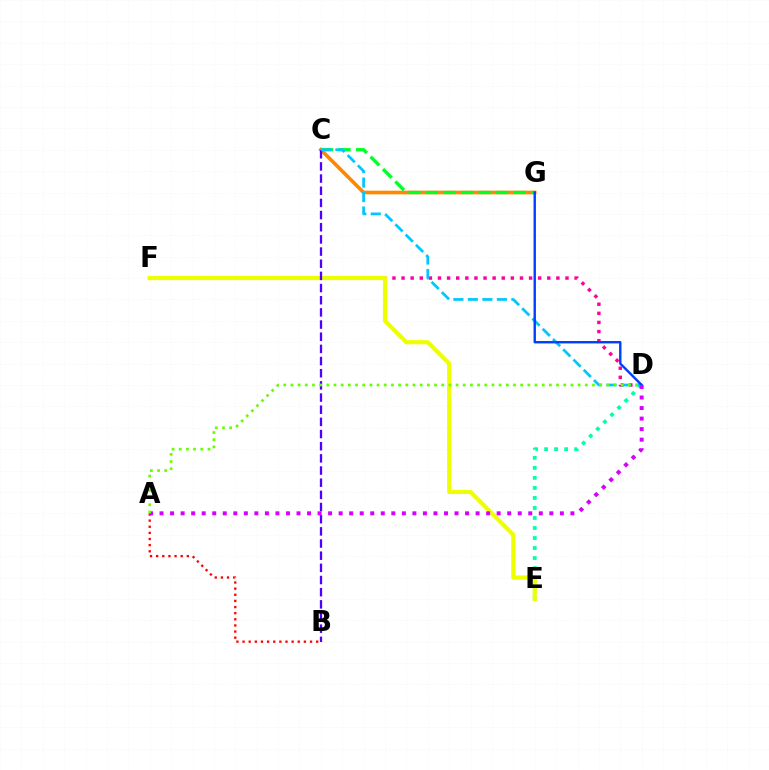{('A', 'B'): [{'color': '#ff0000', 'line_style': 'dotted', 'thickness': 1.67}], ('D', 'F'): [{'color': '#ff00a0', 'line_style': 'dotted', 'thickness': 2.47}], ('D', 'E'): [{'color': '#00ffaf', 'line_style': 'dotted', 'thickness': 2.72}], ('C', 'G'): [{'color': '#ff8800', 'line_style': 'solid', 'thickness': 2.63}, {'color': '#00ff27', 'line_style': 'dashed', 'thickness': 2.38}], ('E', 'F'): [{'color': '#eeff00', 'line_style': 'solid', 'thickness': 3.0}], ('B', 'C'): [{'color': '#4f00ff', 'line_style': 'dashed', 'thickness': 1.65}], ('C', 'D'): [{'color': '#00c7ff', 'line_style': 'dashed', 'thickness': 1.97}], ('D', 'G'): [{'color': '#003fff', 'line_style': 'solid', 'thickness': 1.73}], ('A', 'D'): [{'color': '#d600ff', 'line_style': 'dotted', 'thickness': 2.86}, {'color': '#66ff00', 'line_style': 'dotted', 'thickness': 1.95}]}